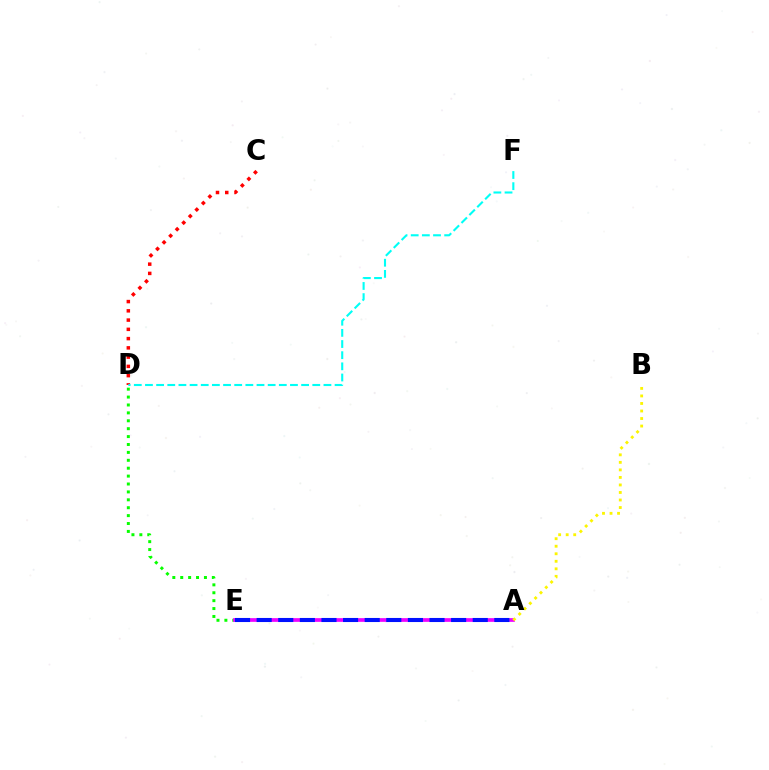{('C', 'D'): [{'color': '#ff0000', 'line_style': 'dotted', 'thickness': 2.52}], ('D', 'E'): [{'color': '#08ff00', 'line_style': 'dotted', 'thickness': 2.15}], ('A', 'E'): [{'color': '#ee00ff', 'line_style': 'solid', 'thickness': 2.67}, {'color': '#0010ff', 'line_style': 'dashed', 'thickness': 2.94}], ('A', 'B'): [{'color': '#fcf500', 'line_style': 'dotted', 'thickness': 2.05}], ('D', 'F'): [{'color': '#00fff6', 'line_style': 'dashed', 'thickness': 1.52}]}